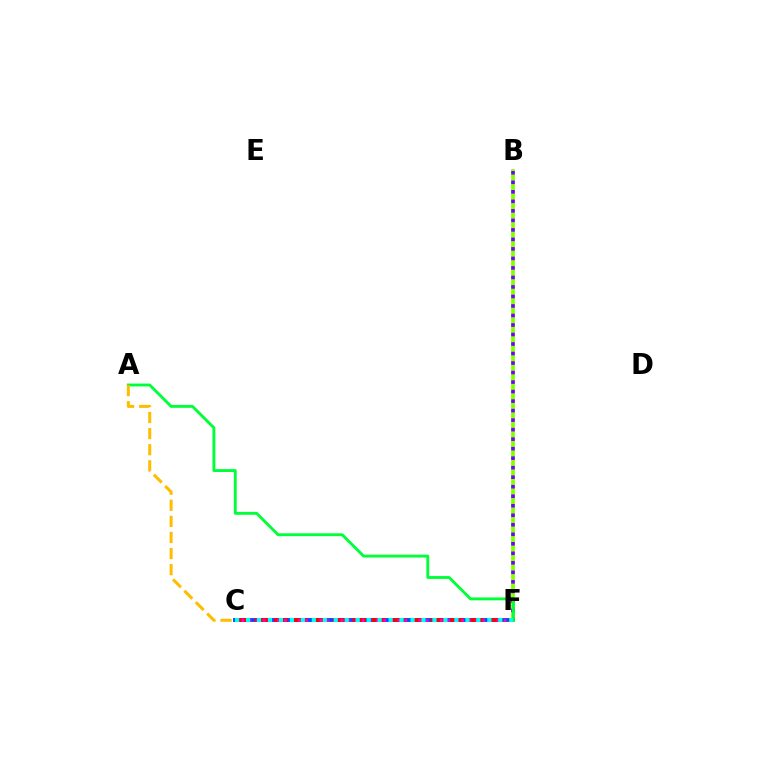{('C', 'F'): [{'color': '#004bff', 'line_style': 'solid', 'thickness': 2.79}, {'color': '#ff0000', 'line_style': 'dashed', 'thickness': 2.66}, {'color': '#ff00cf', 'line_style': 'dotted', 'thickness': 1.93}, {'color': '#00fff6', 'line_style': 'dotted', 'thickness': 2.98}], ('B', 'F'): [{'color': '#84ff00', 'line_style': 'solid', 'thickness': 2.69}, {'color': '#7200ff', 'line_style': 'dotted', 'thickness': 2.58}], ('A', 'F'): [{'color': '#00ff39', 'line_style': 'solid', 'thickness': 2.08}], ('A', 'C'): [{'color': '#ffbd00', 'line_style': 'dashed', 'thickness': 2.19}]}